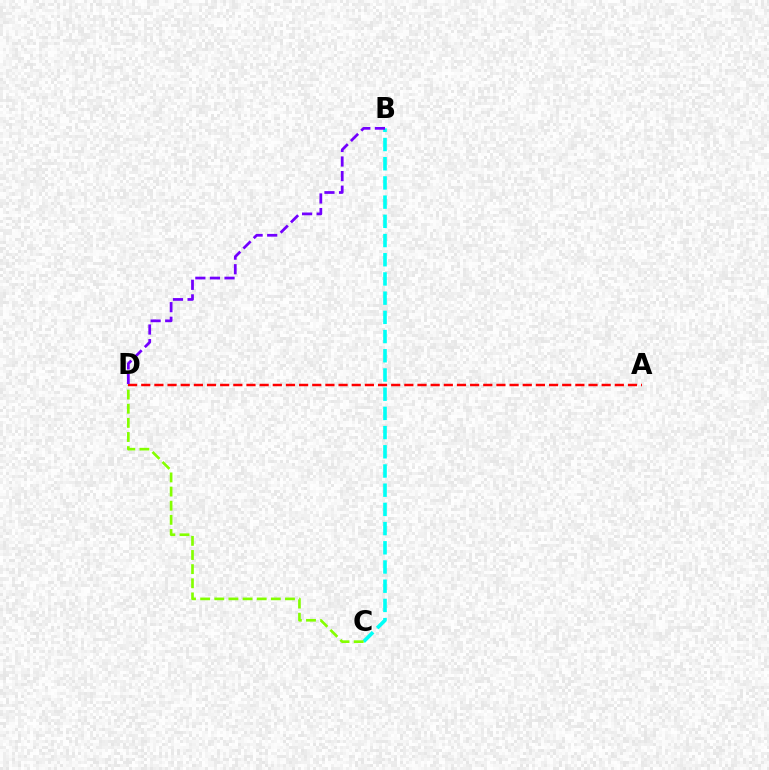{('B', 'C'): [{'color': '#00fff6', 'line_style': 'dashed', 'thickness': 2.61}], ('C', 'D'): [{'color': '#84ff00', 'line_style': 'dashed', 'thickness': 1.92}], ('A', 'D'): [{'color': '#ff0000', 'line_style': 'dashed', 'thickness': 1.79}], ('B', 'D'): [{'color': '#7200ff', 'line_style': 'dashed', 'thickness': 1.98}]}